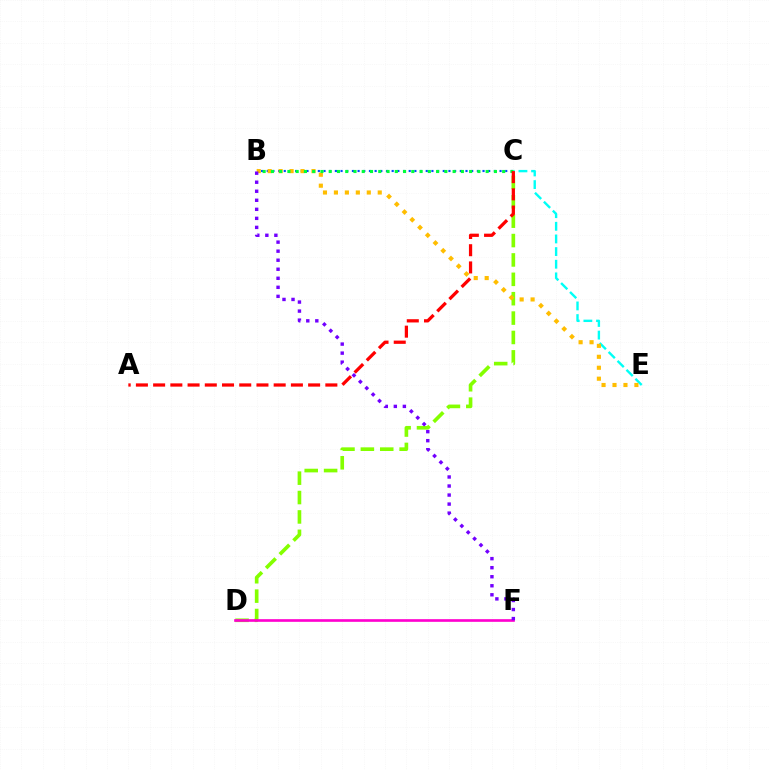{('C', 'D'): [{'color': '#84ff00', 'line_style': 'dashed', 'thickness': 2.63}], ('C', 'E'): [{'color': '#00fff6', 'line_style': 'dashed', 'thickness': 1.72}], ('B', 'C'): [{'color': '#004bff', 'line_style': 'dotted', 'thickness': 1.54}, {'color': '#00ff39', 'line_style': 'dotted', 'thickness': 2.24}], ('B', 'E'): [{'color': '#ffbd00', 'line_style': 'dotted', 'thickness': 2.98}], ('D', 'F'): [{'color': '#ff00cf', 'line_style': 'solid', 'thickness': 1.91}], ('B', 'F'): [{'color': '#7200ff', 'line_style': 'dotted', 'thickness': 2.45}], ('A', 'C'): [{'color': '#ff0000', 'line_style': 'dashed', 'thickness': 2.34}]}